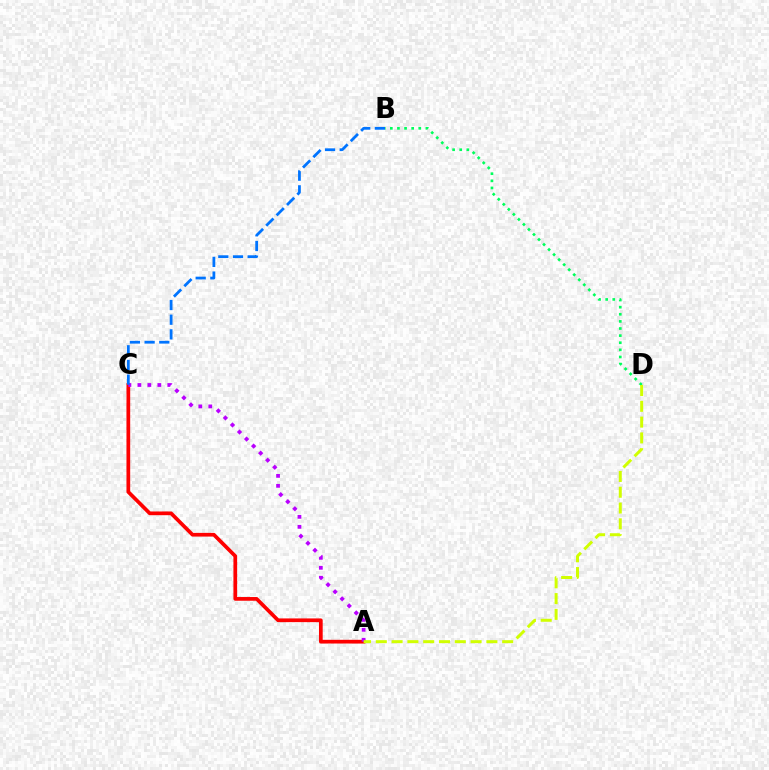{('A', 'C'): [{'color': '#ff0000', 'line_style': 'solid', 'thickness': 2.67}, {'color': '#b900ff', 'line_style': 'dotted', 'thickness': 2.71}], ('B', 'D'): [{'color': '#00ff5c', 'line_style': 'dotted', 'thickness': 1.93}], ('A', 'D'): [{'color': '#d1ff00', 'line_style': 'dashed', 'thickness': 2.15}], ('B', 'C'): [{'color': '#0074ff', 'line_style': 'dashed', 'thickness': 1.99}]}